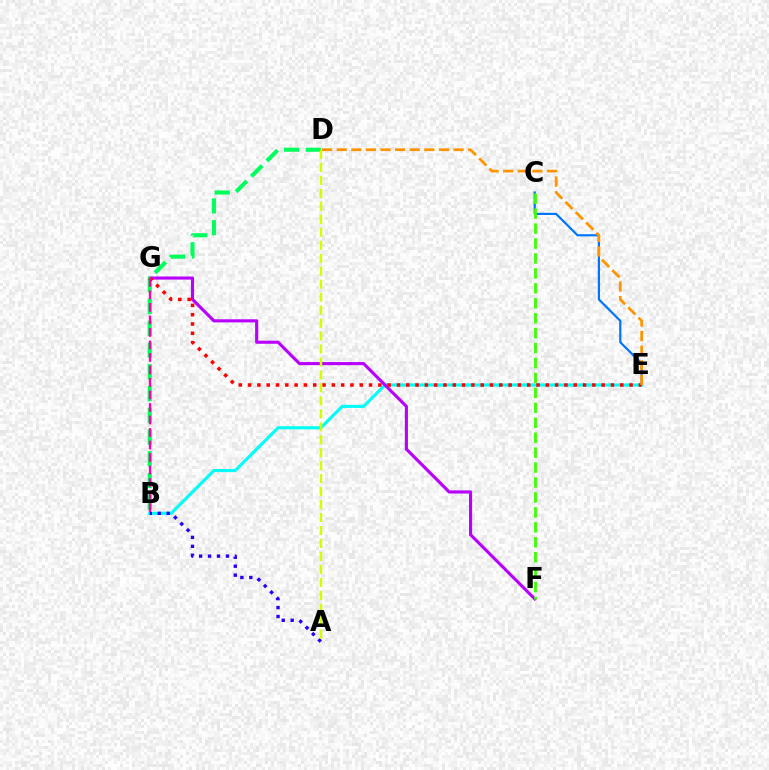{('C', 'E'): [{'color': '#0074ff', 'line_style': 'solid', 'thickness': 1.57}], ('B', 'E'): [{'color': '#00fff6', 'line_style': 'solid', 'thickness': 2.25}], ('F', 'G'): [{'color': '#b900ff', 'line_style': 'solid', 'thickness': 2.24}], ('C', 'F'): [{'color': '#3dff00', 'line_style': 'dashed', 'thickness': 2.03}], ('B', 'D'): [{'color': '#00ff5c', 'line_style': 'dashed', 'thickness': 2.95}], ('A', 'B'): [{'color': '#2500ff', 'line_style': 'dotted', 'thickness': 2.43}], ('E', 'G'): [{'color': '#ff0000', 'line_style': 'dotted', 'thickness': 2.53}], ('B', 'G'): [{'color': '#ff00ac', 'line_style': 'dashed', 'thickness': 1.7}], ('A', 'D'): [{'color': '#d1ff00', 'line_style': 'dashed', 'thickness': 1.76}], ('D', 'E'): [{'color': '#ff9400', 'line_style': 'dashed', 'thickness': 1.98}]}